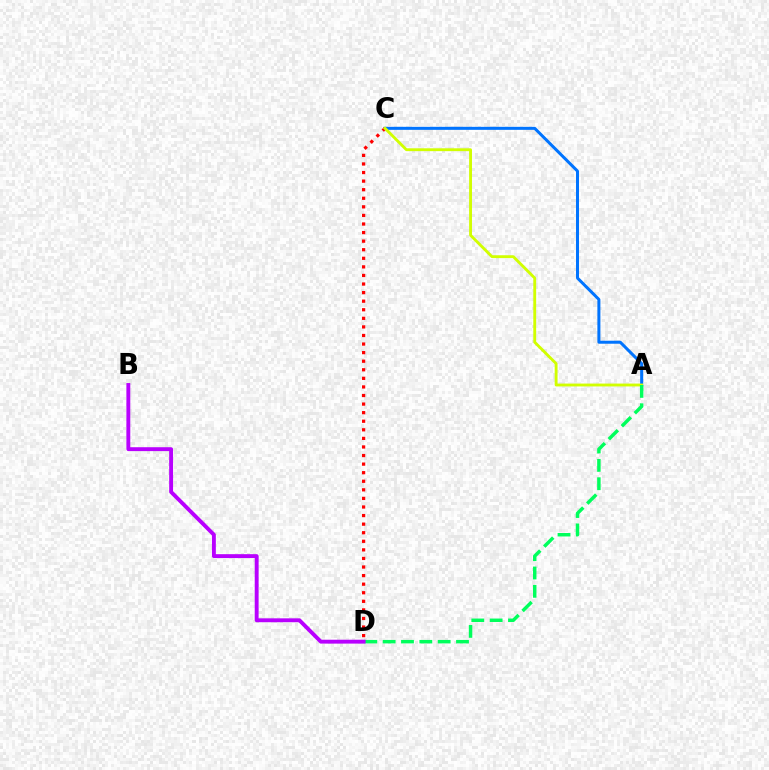{('A', 'C'): [{'color': '#0074ff', 'line_style': 'solid', 'thickness': 2.17}, {'color': '#d1ff00', 'line_style': 'solid', 'thickness': 2.06}], ('C', 'D'): [{'color': '#ff0000', 'line_style': 'dotted', 'thickness': 2.33}], ('A', 'D'): [{'color': '#00ff5c', 'line_style': 'dashed', 'thickness': 2.49}], ('B', 'D'): [{'color': '#b900ff', 'line_style': 'solid', 'thickness': 2.8}]}